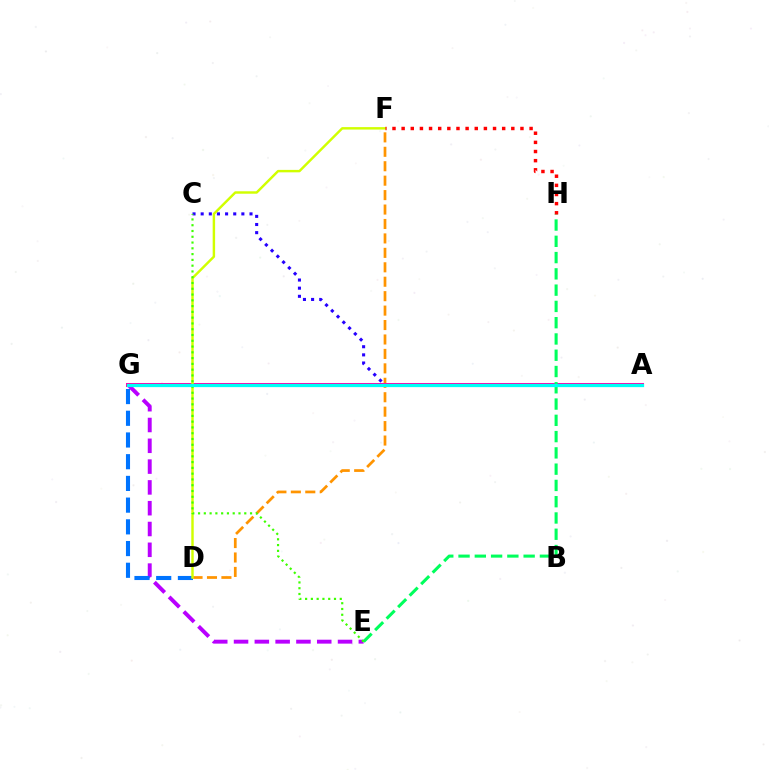{('D', 'F'): [{'color': '#ff9400', 'line_style': 'dashed', 'thickness': 1.96}, {'color': '#d1ff00', 'line_style': 'solid', 'thickness': 1.76}], ('A', 'C'): [{'color': '#2500ff', 'line_style': 'dotted', 'thickness': 2.21}], ('A', 'G'): [{'color': '#ff00ac', 'line_style': 'solid', 'thickness': 2.9}, {'color': '#00fff6', 'line_style': 'solid', 'thickness': 2.32}], ('E', 'G'): [{'color': '#b900ff', 'line_style': 'dashed', 'thickness': 2.83}], ('D', 'G'): [{'color': '#0074ff', 'line_style': 'dashed', 'thickness': 2.95}], ('E', 'H'): [{'color': '#00ff5c', 'line_style': 'dashed', 'thickness': 2.21}], ('C', 'E'): [{'color': '#3dff00', 'line_style': 'dotted', 'thickness': 1.57}], ('F', 'H'): [{'color': '#ff0000', 'line_style': 'dotted', 'thickness': 2.48}]}